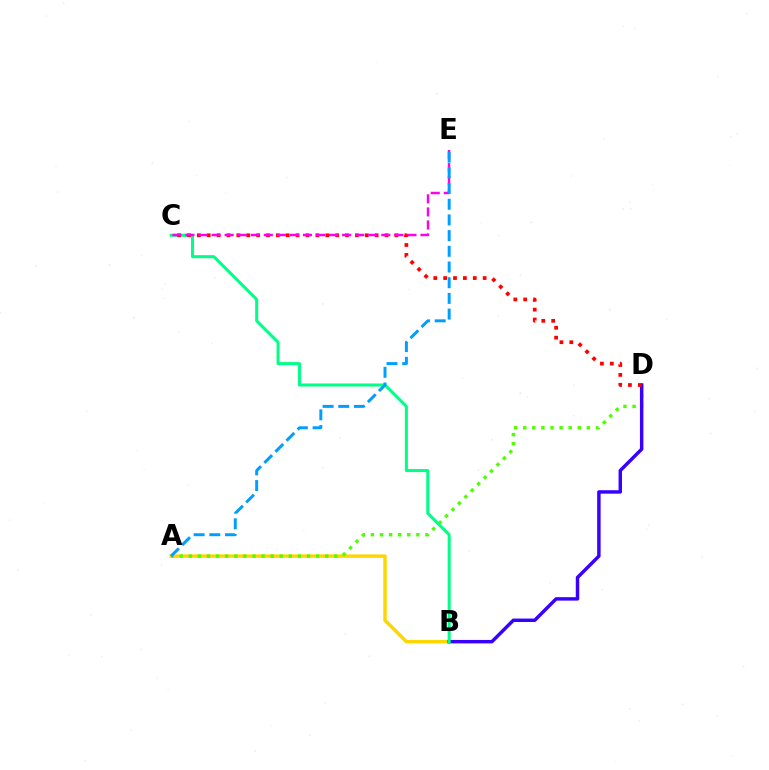{('A', 'B'): [{'color': '#ffd500', 'line_style': 'solid', 'thickness': 2.48}], ('A', 'D'): [{'color': '#4fff00', 'line_style': 'dotted', 'thickness': 2.47}], ('B', 'D'): [{'color': '#3700ff', 'line_style': 'solid', 'thickness': 2.48}], ('B', 'C'): [{'color': '#00ff86', 'line_style': 'solid', 'thickness': 2.17}], ('C', 'D'): [{'color': '#ff0000', 'line_style': 'dotted', 'thickness': 2.68}], ('C', 'E'): [{'color': '#ff00ed', 'line_style': 'dashed', 'thickness': 1.77}], ('A', 'E'): [{'color': '#009eff', 'line_style': 'dashed', 'thickness': 2.13}]}